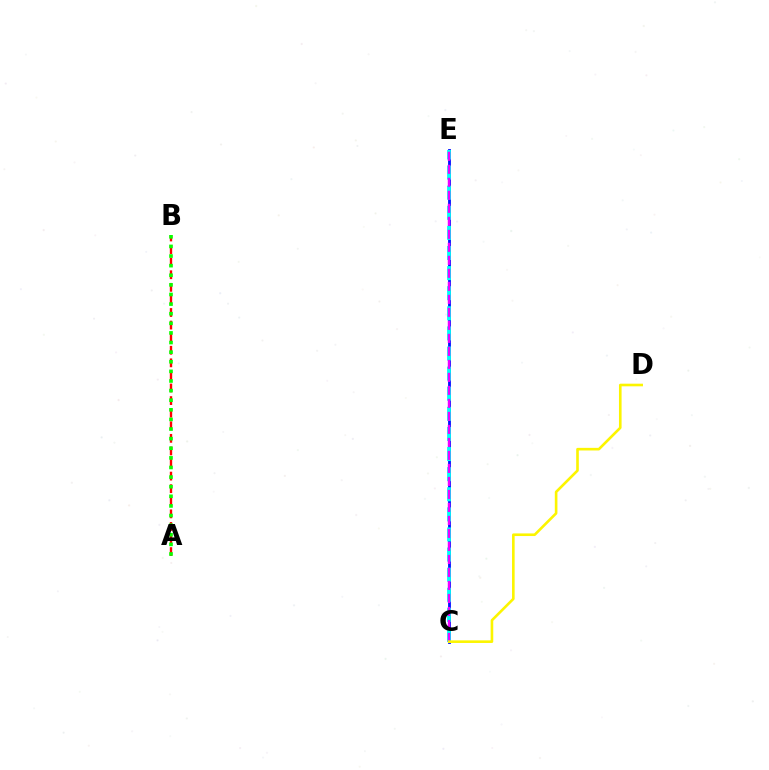{('C', 'E'): [{'color': '#0010ff', 'line_style': 'solid', 'thickness': 2.03}, {'color': '#00fff6', 'line_style': 'dashed', 'thickness': 2.73}, {'color': '#ee00ff', 'line_style': 'dashed', 'thickness': 1.77}], ('A', 'B'): [{'color': '#ff0000', 'line_style': 'dashed', 'thickness': 1.71}, {'color': '#08ff00', 'line_style': 'dotted', 'thickness': 2.61}], ('C', 'D'): [{'color': '#fcf500', 'line_style': 'solid', 'thickness': 1.88}]}